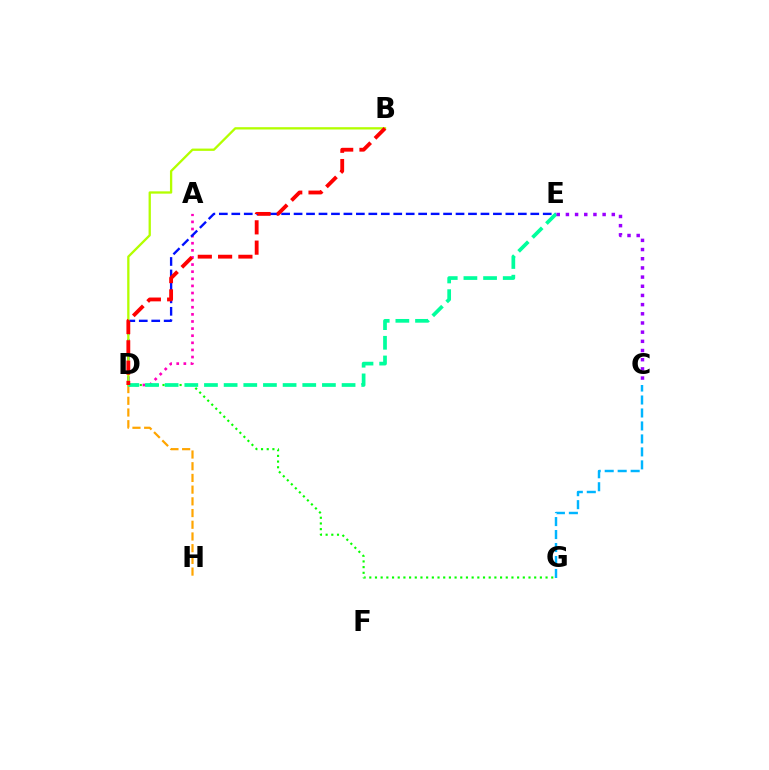{('D', 'G'): [{'color': '#08ff00', 'line_style': 'dotted', 'thickness': 1.54}], ('A', 'D'): [{'color': '#ff00bd', 'line_style': 'dotted', 'thickness': 1.93}], ('C', 'G'): [{'color': '#00b5ff', 'line_style': 'dashed', 'thickness': 1.76}], ('D', 'E'): [{'color': '#0010ff', 'line_style': 'dashed', 'thickness': 1.69}, {'color': '#00ff9d', 'line_style': 'dashed', 'thickness': 2.67}], ('D', 'H'): [{'color': '#ffa500', 'line_style': 'dashed', 'thickness': 1.59}], ('B', 'D'): [{'color': '#b3ff00', 'line_style': 'solid', 'thickness': 1.66}, {'color': '#ff0000', 'line_style': 'dashed', 'thickness': 2.76}], ('C', 'E'): [{'color': '#9b00ff', 'line_style': 'dotted', 'thickness': 2.49}]}